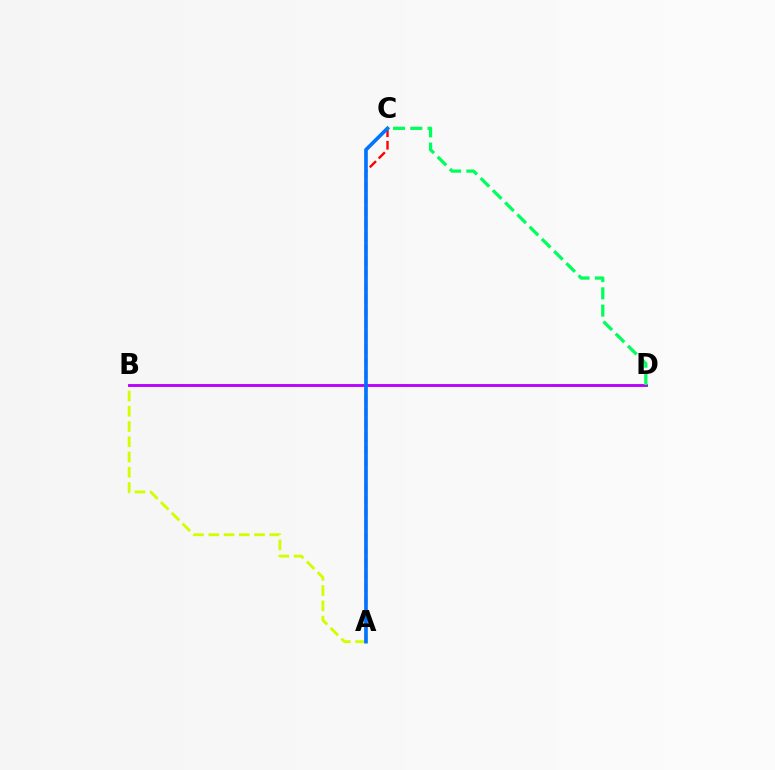{('A', 'C'): [{'color': '#ff0000', 'line_style': 'dashed', 'thickness': 1.7}, {'color': '#0074ff', 'line_style': 'solid', 'thickness': 2.63}], ('A', 'B'): [{'color': '#d1ff00', 'line_style': 'dashed', 'thickness': 2.07}], ('B', 'D'): [{'color': '#b900ff', 'line_style': 'solid', 'thickness': 2.07}], ('C', 'D'): [{'color': '#00ff5c', 'line_style': 'dashed', 'thickness': 2.34}]}